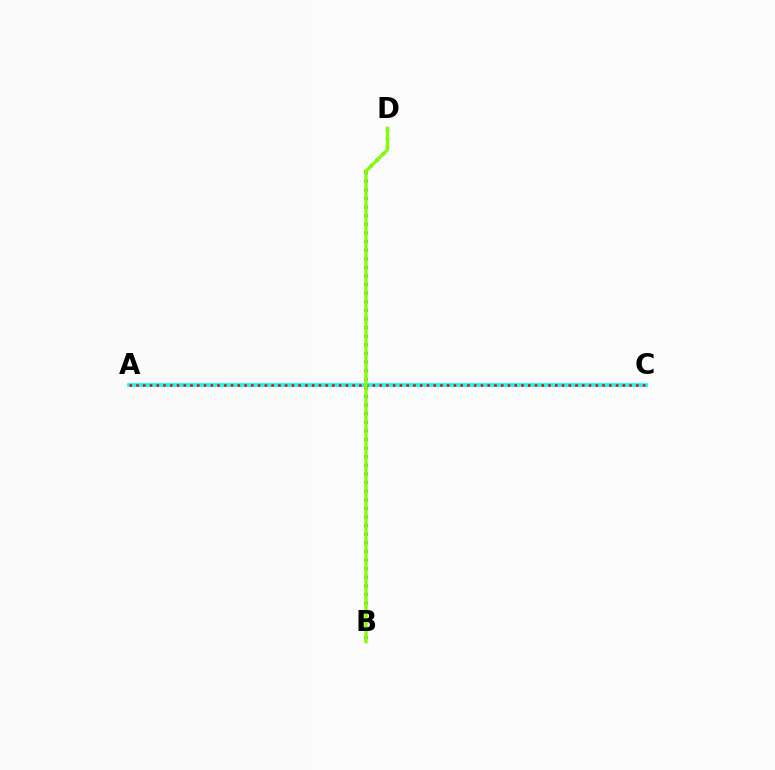{('A', 'C'): [{'color': '#00fff6', 'line_style': 'solid', 'thickness': 2.64}, {'color': '#ff0000', 'line_style': 'dotted', 'thickness': 1.83}], ('B', 'D'): [{'color': '#7200ff', 'line_style': 'dotted', 'thickness': 2.34}, {'color': '#84ff00', 'line_style': 'solid', 'thickness': 2.39}]}